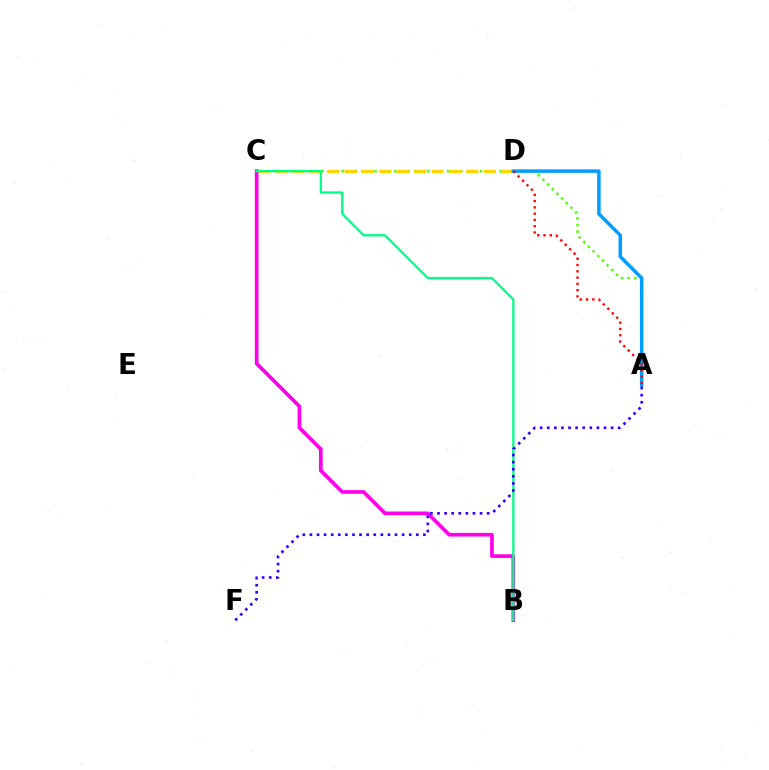{('A', 'C'): [{'color': '#4fff00', 'line_style': 'dotted', 'thickness': 1.79}], ('C', 'D'): [{'color': '#ffd500', 'line_style': 'dashed', 'thickness': 2.36}], ('B', 'C'): [{'color': '#ff00ed', 'line_style': 'solid', 'thickness': 2.65}, {'color': '#00ff86', 'line_style': 'solid', 'thickness': 1.65}], ('A', 'D'): [{'color': '#009eff', 'line_style': 'solid', 'thickness': 2.53}, {'color': '#ff0000', 'line_style': 'dotted', 'thickness': 1.71}], ('A', 'F'): [{'color': '#3700ff', 'line_style': 'dotted', 'thickness': 1.93}]}